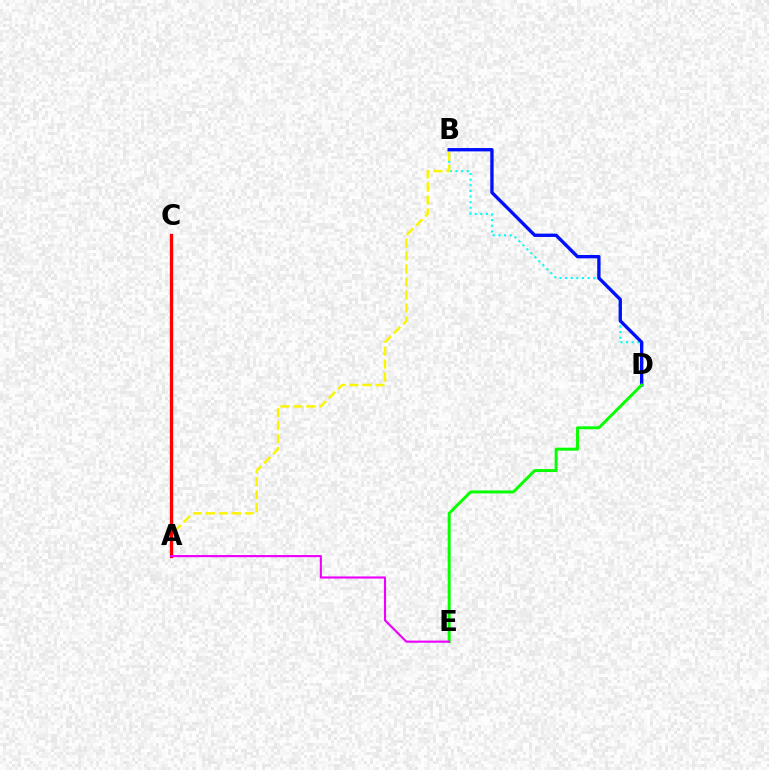{('B', 'D'): [{'color': '#00fff6', 'line_style': 'dotted', 'thickness': 1.53}, {'color': '#0010ff', 'line_style': 'solid', 'thickness': 2.41}], ('A', 'B'): [{'color': '#fcf500', 'line_style': 'dashed', 'thickness': 1.76}], ('D', 'E'): [{'color': '#08ff00', 'line_style': 'solid', 'thickness': 2.13}], ('A', 'C'): [{'color': '#ff0000', 'line_style': 'solid', 'thickness': 2.39}], ('A', 'E'): [{'color': '#ee00ff', 'line_style': 'solid', 'thickness': 1.54}]}